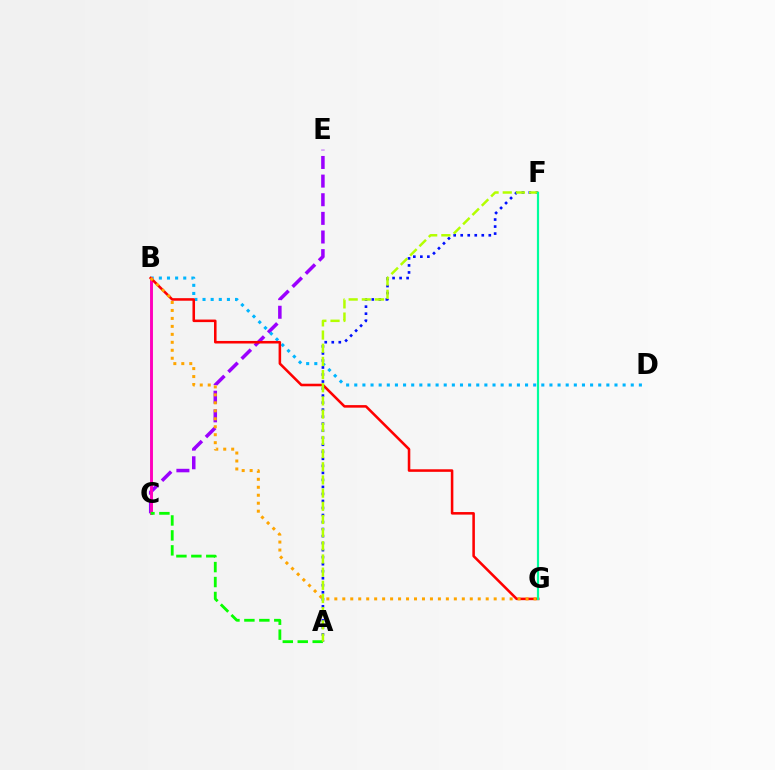{('C', 'E'): [{'color': '#9b00ff', 'line_style': 'dashed', 'thickness': 2.53}], ('B', 'D'): [{'color': '#00b5ff', 'line_style': 'dotted', 'thickness': 2.21}], ('B', 'C'): [{'color': '#ff00bd', 'line_style': 'solid', 'thickness': 2.1}], ('B', 'G'): [{'color': '#ff0000', 'line_style': 'solid', 'thickness': 1.84}, {'color': '#ffa500', 'line_style': 'dotted', 'thickness': 2.16}], ('A', 'F'): [{'color': '#0010ff', 'line_style': 'dotted', 'thickness': 1.91}, {'color': '#b3ff00', 'line_style': 'dashed', 'thickness': 1.79}], ('A', 'C'): [{'color': '#08ff00', 'line_style': 'dashed', 'thickness': 2.03}], ('F', 'G'): [{'color': '#00ff9d', 'line_style': 'solid', 'thickness': 1.57}]}